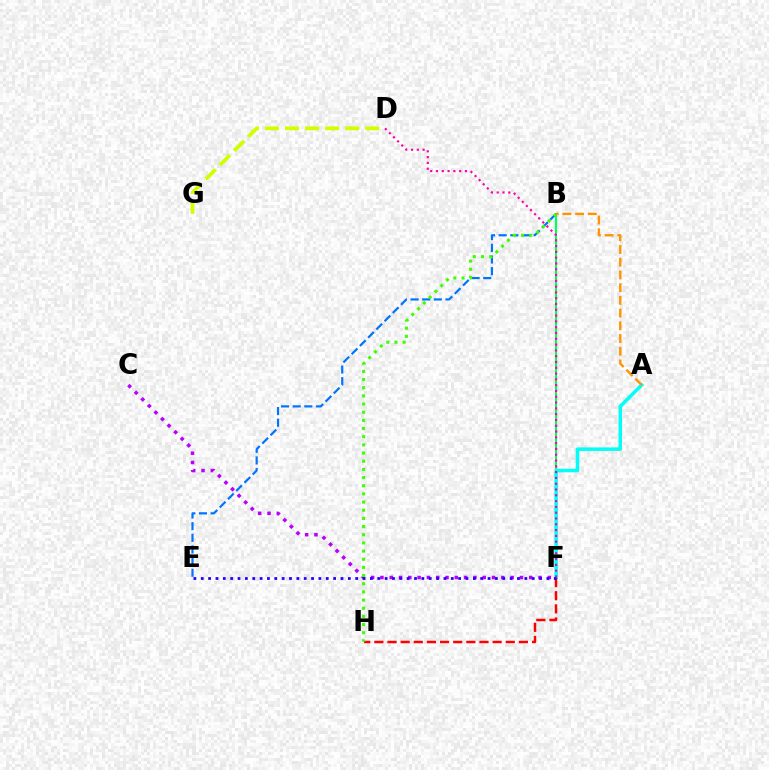{('B', 'F'): [{'color': '#00ff5c', 'line_style': 'solid', 'thickness': 1.5}], ('A', 'F'): [{'color': '#00fff6', 'line_style': 'solid', 'thickness': 2.52}], ('D', 'F'): [{'color': '#ff00ac', 'line_style': 'dotted', 'thickness': 1.57}], ('C', 'F'): [{'color': '#b900ff', 'line_style': 'dotted', 'thickness': 2.53}], ('F', 'H'): [{'color': '#ff0000', 'line_style': 'dashed', 'thickness': 1.79}], ('B', 'E'): [{'color': '#0074ff', 'line_style': 'dashed', 'thickness': 1.58}], ('D', 'G'): [{'color': '#d1ff00', 'line_style': 'dashed', 'thickness': 2.73}], ('B', 'H'): [{'color': '#3dff00', 'line_style': 'dotted', 'thickness': 2.22}], ('E', 'F'): [{'color': '#2500ff', 'line_style': 'dotted', 'thickness': 2.0}], ('A', 'B'): [{'color': '#ff9400', 'line_style': 'dashed', 'thickness': 1.73}]}